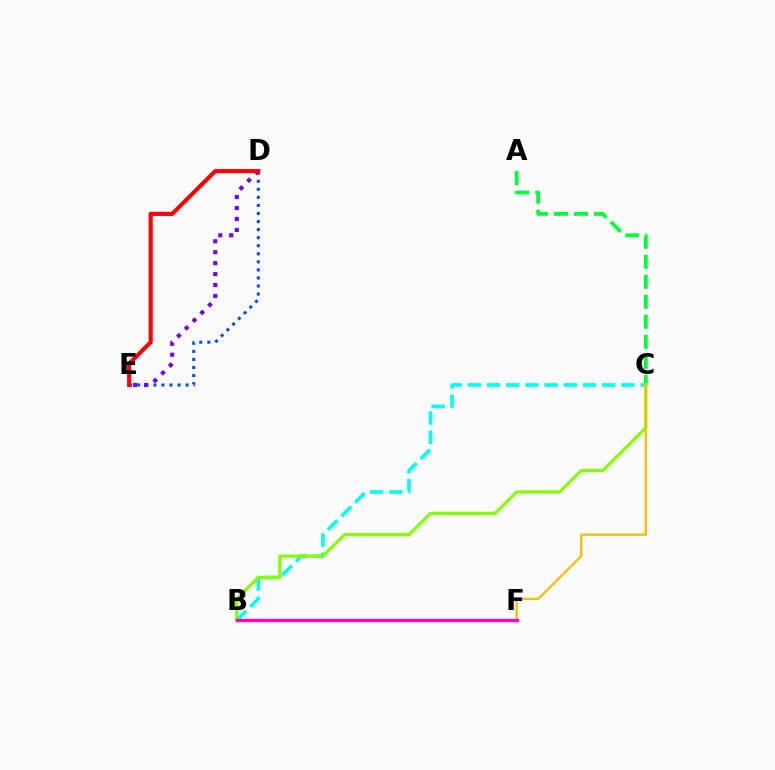{('D', 'E'): [{'color': '#004bff', 'line_style': 'dotted', 'thickness': 2.19}, {'color': '#7200ff', 'line_style': 'dotted', 'thickness': 2.98}, {'color': '#ff0000', 'line_style': 'solid', 'thickness': 2.97}], ('B', 'C'): [{'color': '#00fff6', 'line_style': 'dashed', 'thickness': 2.61}, {'color': '#84ff00', 'line_style': 'solid', 'thickness': 2.32}], ('A', 'C'): [{'color': '#00ff39', 'line_style': 'dashed', 'thickness': 2.72}], ('C', 'F'): [{'color': '#ffbd00', 'line_style': 'solid', 'thickness': 1.67}], ('B', 'F'): [{'color': '#ff00cf', 'line_style': 'solid', 'thickness': 2.39}]}